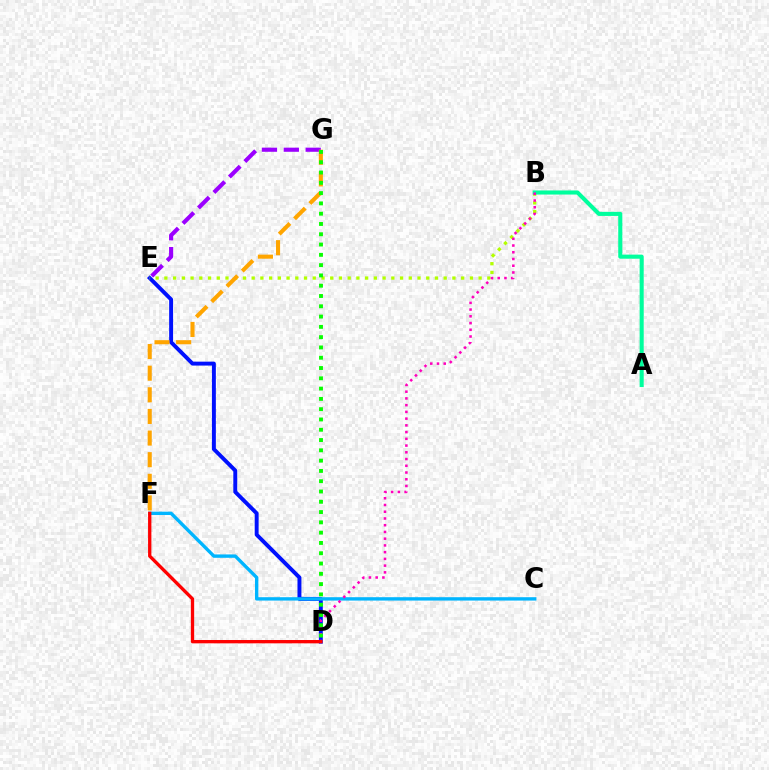{('D', 'E'): [{'color': '#0010ff', 'line_style': 'solid', 'thickness': 2.83}], ('B', 'E'): [{'color': '#b3ff00', 'line_style': 'dotted', 'thickness': 2.37}], ('C', 'F'): [{'color': '#00b5ff', 'line_style': 'solid', 'thickness': 2.43}], ('E', 'G'): [{'color': '#9b00ff', 'line_style': 'dashed', 'thickness': 2.97}], ('A', 'B'): [{'color': '#00ff9d', 'line_style': 'solid', 'thickness': 2.94}], ('B', 'D'): [{'color': '#ff00bd', 'line_style': 'dotted', 'thickness': 1.83}], ('F', 'G'): [{'color': '#ffa500', 'line_style': 'dashed', 'thickness': 2.94}], ('D', 'G'): [{'color': '#08ff00', 'line_style': 'dotted', 'thickness': 2.8}], ('D', 'F'): [{'color': '#ff0000', 'line_style': 'solid', 'thickness': 2.38}]}